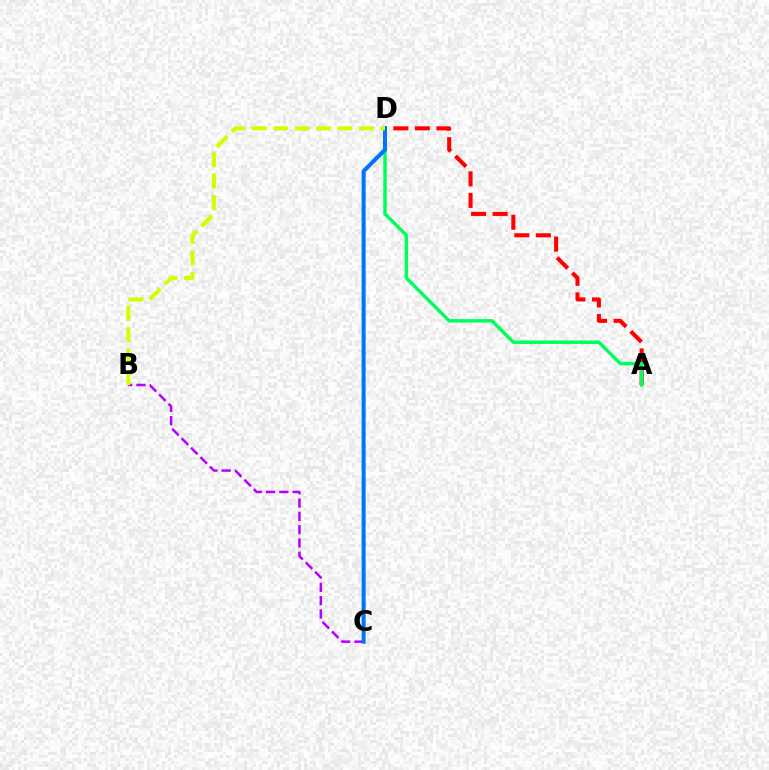{('B', 'C'): [{'color': '#b900ff', 'line_style': 'dashed', 'thickness': 1.81}], ('A', 'D'): [{'color': '#ff0000', 'line_style': 'dashed', 'thickness': 2.93}, {'color': '#00ff5c', 'line_style': 'solid', 'thickness': 2.48}], ('C', 'D'): [{'color': '#0074ff', 'line_style': 'solid', 'thickness': 2.89}], ('B', 'D'): [{'color': '#d1ff00', 'line_style': 'dashed', 'thickness': 2.91}]}